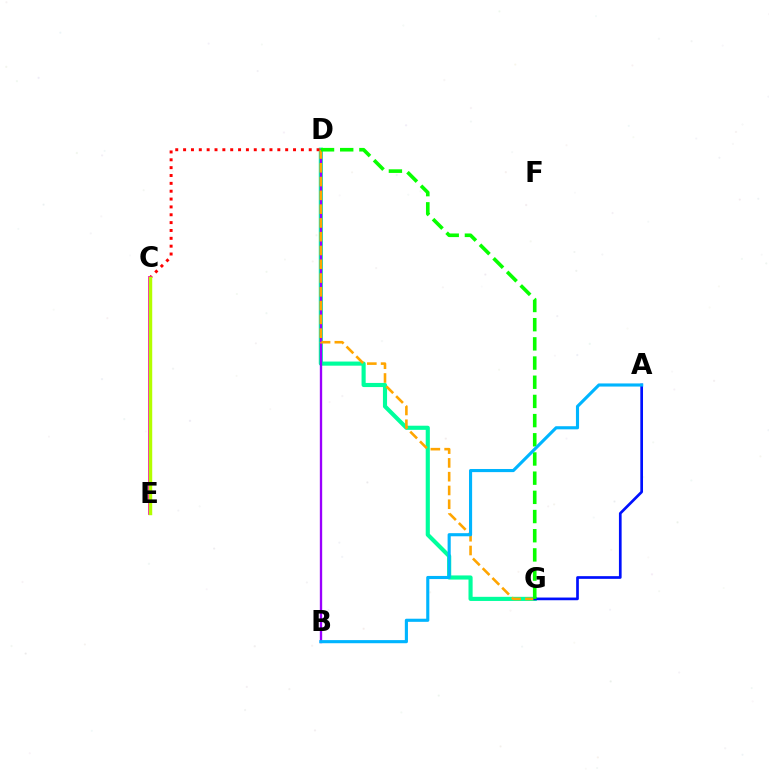{('D', 'G'): [{'color': '#00ff9d', 'line_style': 'solid', 'thickness': 2.97}, {'color': '#ffa500', 'line_style': 'dashed', 'thickness': 1.87}, {'color': '#08ff00', 'line_style': 'dashed', 'thickness': 2.61}], ('B', 'D'): [{'color': '#9b00ff', 'line_style': 'solid', 'thickness': 1.69}], ('C', 'D'): [{'color': '#ff0000', 'line_style': 'dotted', 'thickness': 2.13}], ('C', 'E'): [{'color': '#ff00bd', 'line_style': 'solid', 'thickness': 2.74}, {'color': '#b3ff00', 'line_style': 'solid', 'thickness': 2.48}], ('A', 'G'): [{'color': '#0010ff', 'line_style': 'solid', 'thickness': 1.94}], ('A', 'B'): [{'color': '#00b5ff', 'line_style': 'solid', 'thickness': 2.25}]}